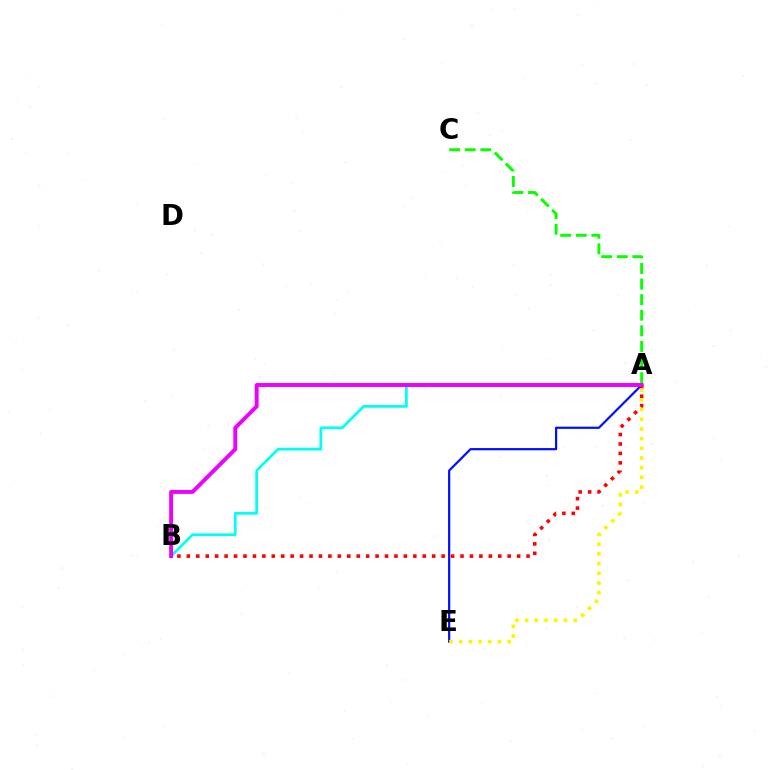{('A', 'E'): [{'color': '#0010ff', 'line_style': 'solid', 'thickness': 1.59}, {'color': '#fcf500', 'line_style': 'dotted', 'thickness': 2.64}], ('A', 'B'): [{'color': '#00fff6', 'line_style': 'solid', 'thickness': 1.97}, {'color': '#ff0000', 'line_style': 'dotted', 'thickness': 2.56}, {'color': '#ee00ff', 'line_style': 'solid', 'thickness': 2.82}], ('A', 'C'): [{'color': '#08ff00', 'line_style': 'dashed', 'thickness': 2.12}]}